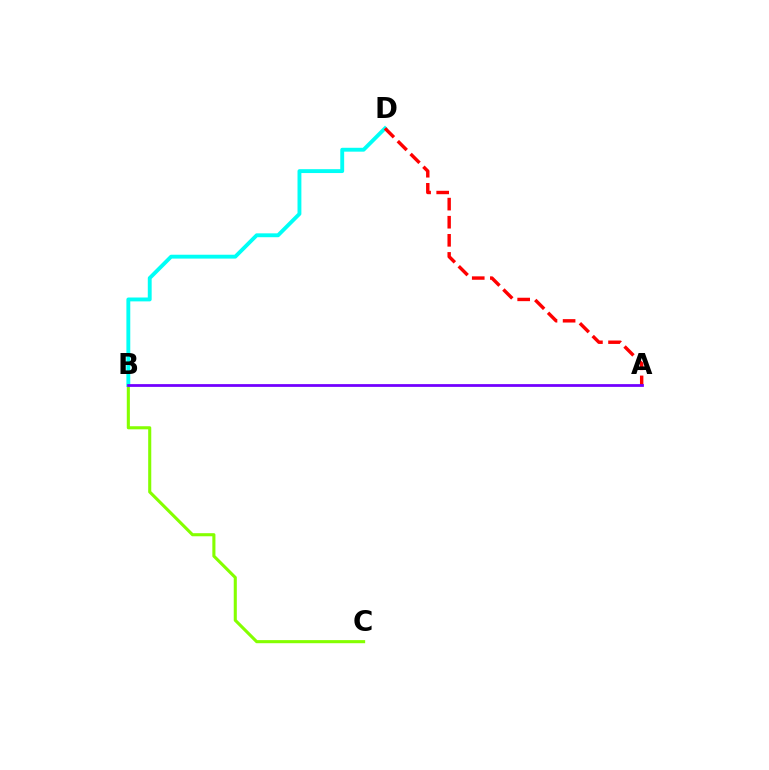{('B', 'C'): [{'color': '#84ff00', 'line_style': 'solid', 'thickness': 2.22}], ('B', 'D'): [{'color': '#00fff6', 'line_style': 'solid', 'thickness': 2.79}], ('A', 'D'): [{'color': '#ff0000', 'line_style': 'dashed', 'thickness': 2.46}], ('A', 'B'): [{'color': '#7200ff', 'line_style': 'solid', 'thickness': 1.99}]}